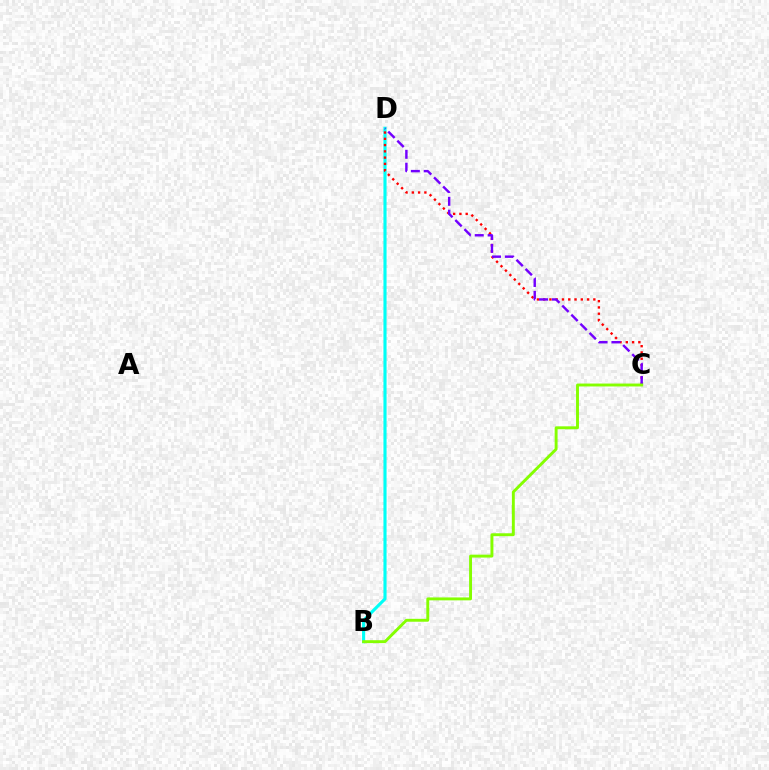{('B', 'D'): [{'color': '#00fff6', 'line_style': 'solid', 'thickness': 2.25}], ('C', 'D'): [{'color': '#ff0000', 'line_style': 'dotted', 'thickness': 1.7}, {'color': '#7200ff', 'line_style': 'dashed', 'thickness': 1.75}], ('B', 'C'): [{'color': '#84ff00', 'line_style': 'solid', 'thickness': 2.09}]}